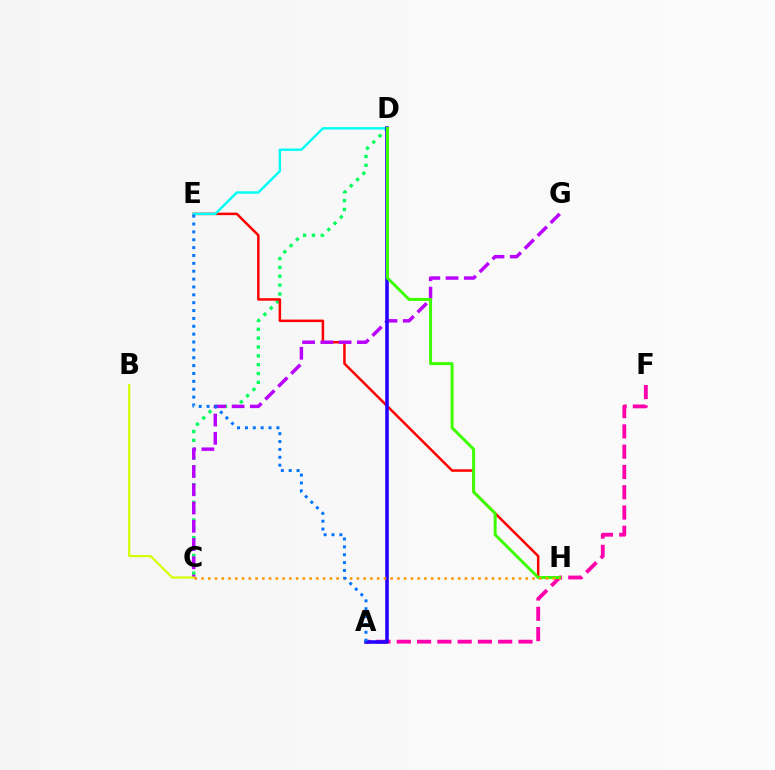{('A', 'F'): [{'color': '#ff00ac', 'line_style': 'dashed', 'thickness': 2.76}], ('C', 'D'): [{'color': '#00ff5c', 'line_style': 'dotted', 'thickness': 2.41}], ('E', 'H'): [{'color': '#ff0000', 'line_style': 'solid', 'thickness': 1.8}], ('C', 'G'): [{'color': '#b900ff', 'line_style': 'dashed', 'thickness': 2.48}], ('B', 'C'): [{'color': '#d1ff00', 'line_style': 'solid', 'thickness': 1.54}], ('D', 'E'): [{'color': '#00fff6', 'line_style': 'solid', 'thickness': 1.74}], ('A', 'D'): [{'color': '#2500ff', 'line_style': 'solid', 'thickness': 2.56}], ('D', 'H'): [{'color': '#3dff00', 'line_style': 'solid', 'thickness': 2.14}], ('C', 'H'): [{'color': '#ff9400', 'line_style': 'dotted', 'thickness': 1.84}], ('A', 'E'): [{'color': '#0074ff', 'line_style': 'dotted', 'thickness': 2.14}]}